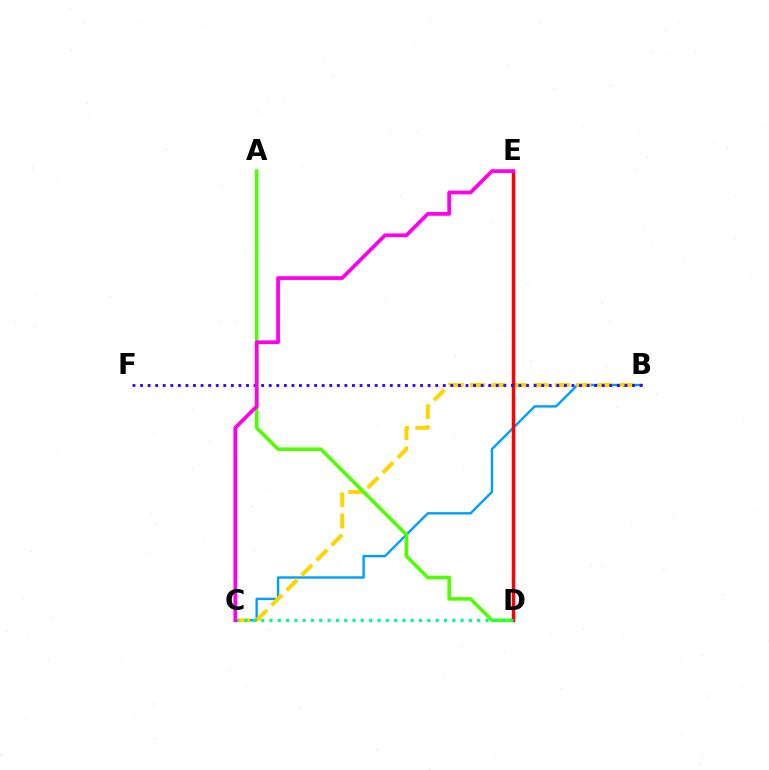{('B', 'C'): [{'color': '#009eff', 'line_style': 'solid', 'thickness': 1.73}, {'color': '#ffd500', 'line_style': 'dashed', 'thickness': 2.89}], ('A', 'D'): [{'color': '#4fff00', 'line_style': 'solid', 'thickness': 2.57}], ('D', 'E'): [{'color': '#ff0000', 'line_style': 'solid', 'thickness': 2.49}], ('B', 'F'): [{'color': '#3700ff', 'line_style': 'dotted', 'thickness': 2.06}], ('C', 'D'): [{'color': '#00ff86', 'line_style': 'dotted', 'thickness': 2.26}], ('C', 'E'): [{'color': '#ff00ed', 'line_style': 'solid', 'thickness': 2.69}]}